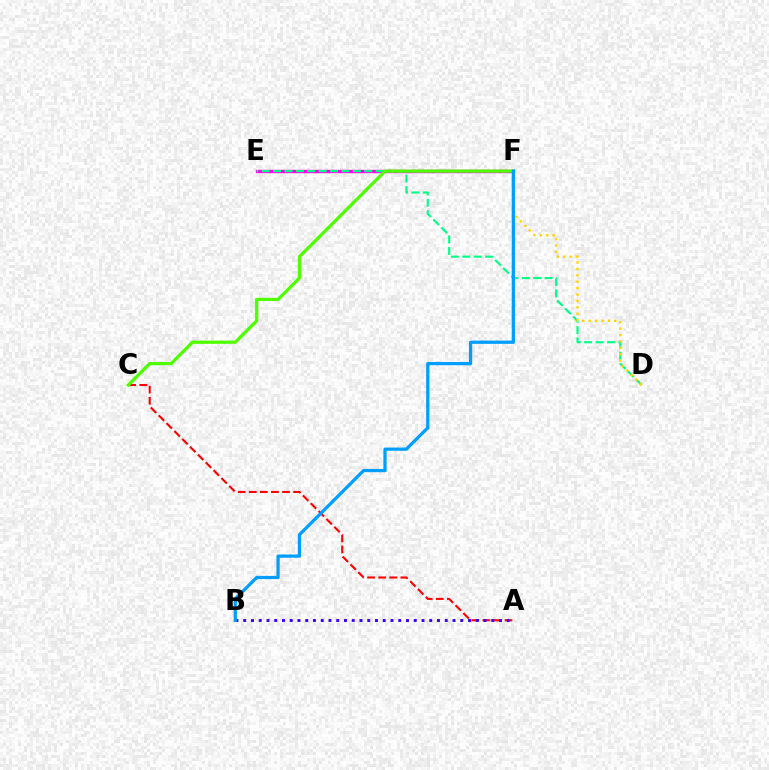{('E', 'F'): [{'color': '#ff00ed', 'line_style': 'solid', 'thickness': 2.42}], ('D', 'E'): [{'color': '#00ff86', 'line_style': 'dashed', 'thickness': 1.55}], ('A', 'C'): [{'color': '#ff0000', 'line_style': 'dashed', 'thickness': 1.51}], ('C', 'F'): [{'color': '#4fff00', 'line_style': 'solid', 'thickness': 2.32}], ('A', 'B'): [{'color': '#3700ff', 'line_style': 'dotted', 'thickness': 2.11}], ('D', 'F'): [{'color': '#ffd500', 'line_style': 'dotted', 'thickness': 1.74}], ('B', 'F'): [{'color': '#009eff', 'line_style': 'solid', 'thickness': 2.33}]}